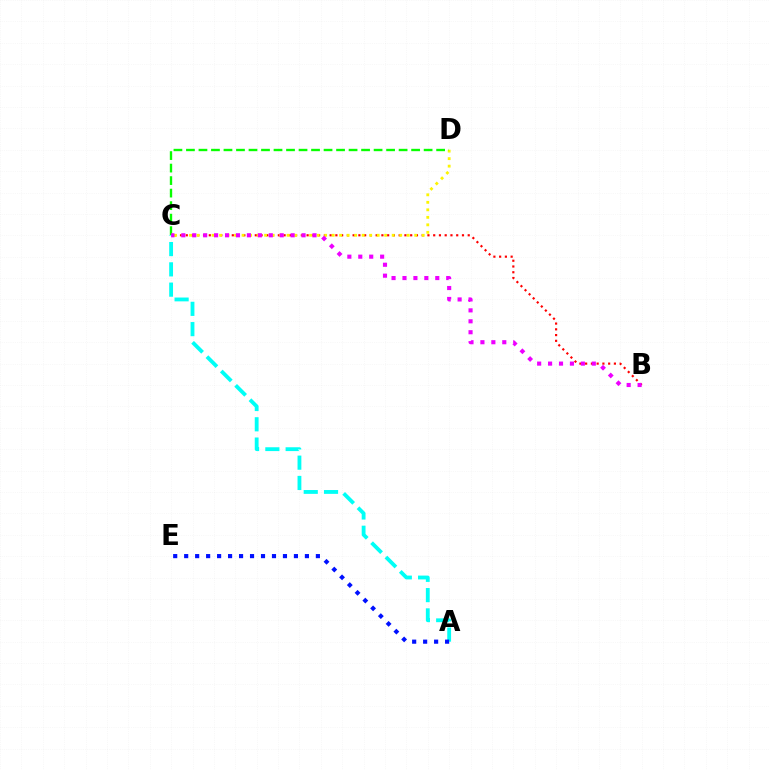{('A', 'C'): [{'color': '#00fff6', 'line_style': 'dashed', 'thickness': 2.76}], ('B', 'C'): [{'color': '#ff0000', 'line_style': 'dotted', 'thickness': 1.56}, {'color': '#ee00ff', 'line_style': 'dotted', 'thickness': 2.97}], ('C', 'D'): [{'color': '#fcf500', 'line_style': 'dotted', 'thickness': 2.04}, {'color': '#08ff00', 'line_style': 'dashed', 'thickness': 1.7}], ('A', 'E'): [{'color': '#0010ff', 'line_style': 'dotted', 'thickness': 2.98}]}